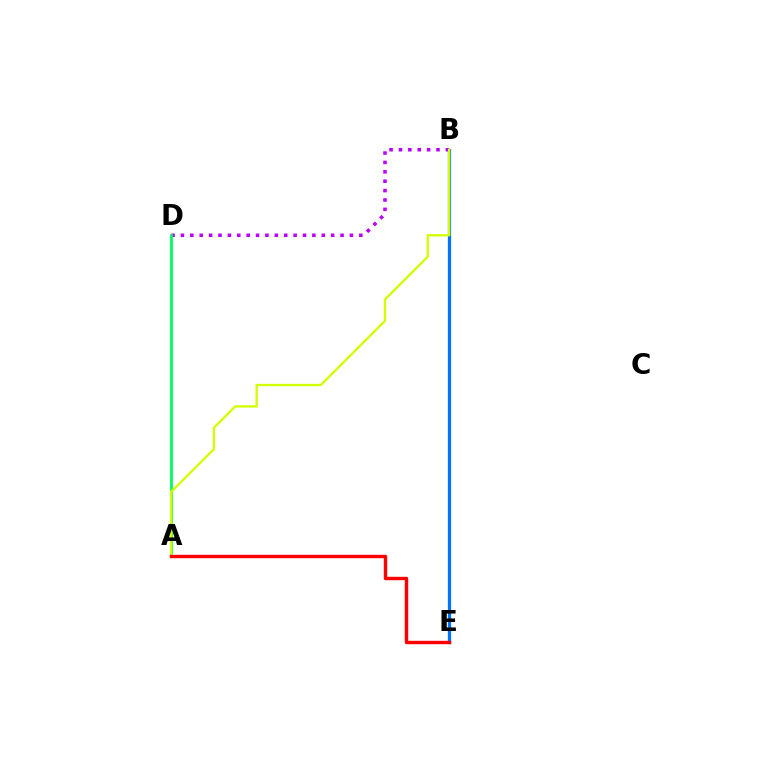{('B', 'E'): [{'color': '#0074ff', 'line_style': 'solid', 'thickness': 2.35}], ('B', 'D'): [{'color': '#b900ff', 'line_style': 'dotted', 'thickness': 2.55}], ('A', 'D'): [{'color': '#00ff5c', 'line_style': 'solid', 'thickness': 2.03}], ('A', 'B'): [{'color': '#d1ff00', 'line_style': 'solid', 'thickness': 1.68}], ('A', 'E'): [{'color': '#ff0000', 'line_style': 'solid', 'thickness': 2.44}]}